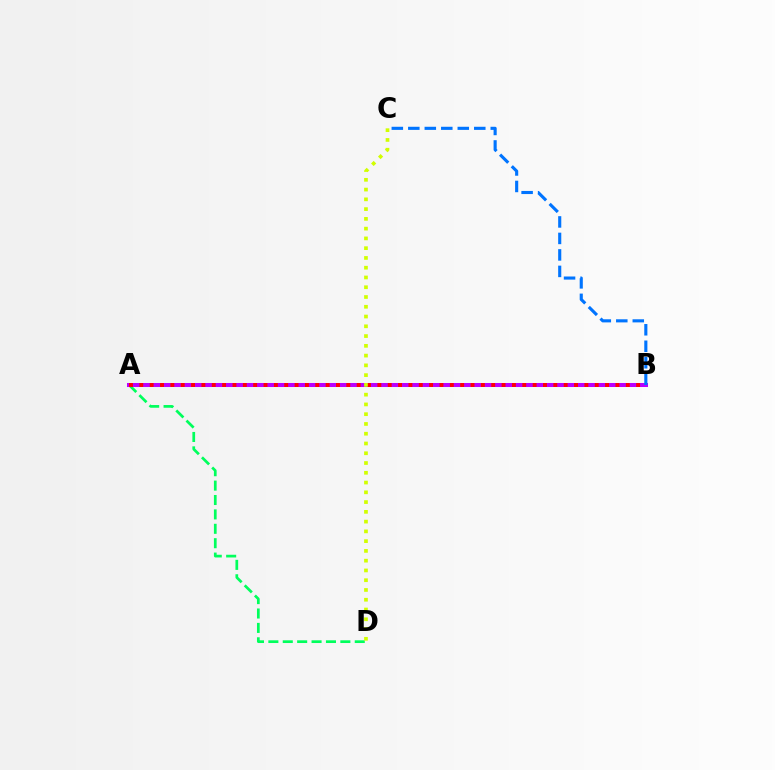{('A', 'D'): [{'color': '#00ff5c', 'line_style': 'dashed', 'thickness': 1.96}], ('A', 'B'): [{'color': '#b900ff', 'line_style': 'solid', 'thickness': 2.89}, {'color': '#ff0000', 'line_style': 'dotted', 'thickness': 2.81}], ('B', 'C'): [{'color': '#0074ff', 'line_style': 'dashed', 'thickness': 2.24}], ('C', 'D'): [{'color': '#d1ff00', 'line_style': 'dotted', 'thickness': 2.65}]}